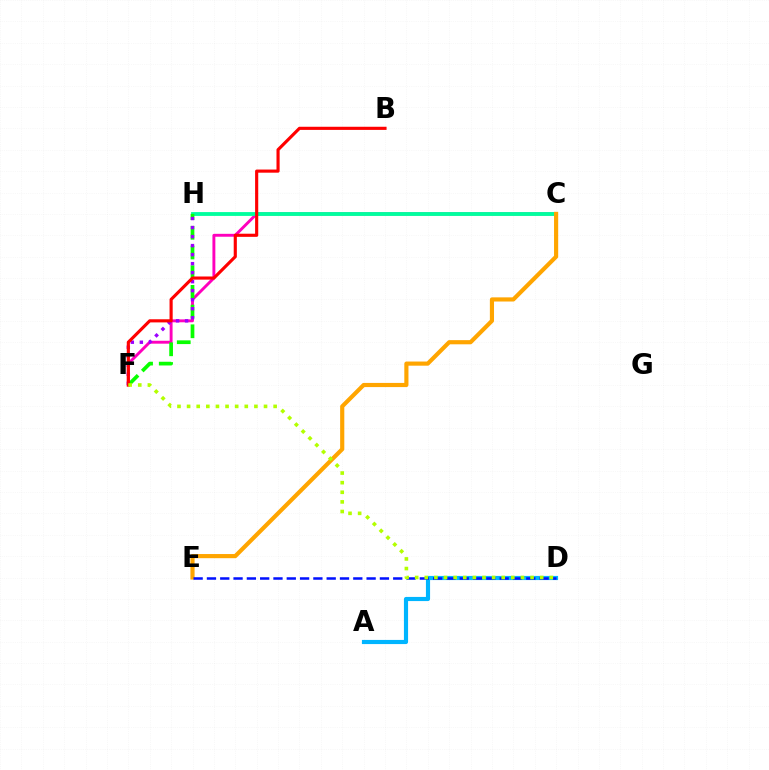{('C', 'F'): [{'color': '#ff00bd', 'line_style': 'solid', 'thickness': 2.09}], ('C', 'H'): [{'color': '#00ff9d', 'line_style': 'solid', 'thickness': 2.76}], ('C', 'E'): [{'color': '#ffa500', 'line_style': 'solid', 'thickness': 2.99}], ('F', 'H'): [{'color': '#08ff00', 'line_style': 'dashed', 'thickness': 2.68}, {'color': '#9b00ff', 'line_style': 'dotted', 'thickness': 2.45}], ('A', 'D'): [{'color': '#00b5ff', 'line_style': 'solid', 'thickness': 2.98}], ('D', 'E'): [{'color': '#0010ff', 'line_style': 'dashed', 'thickness': 1.81}], ('B', 'F'): [{'color': '#ff0000', 'line_style': 'solid', 'thickness': 2.26}], ('D', 'F'): [{'color': '#b3ff00', 'line_style': 'dotted', 'thickness': 2.61}]}